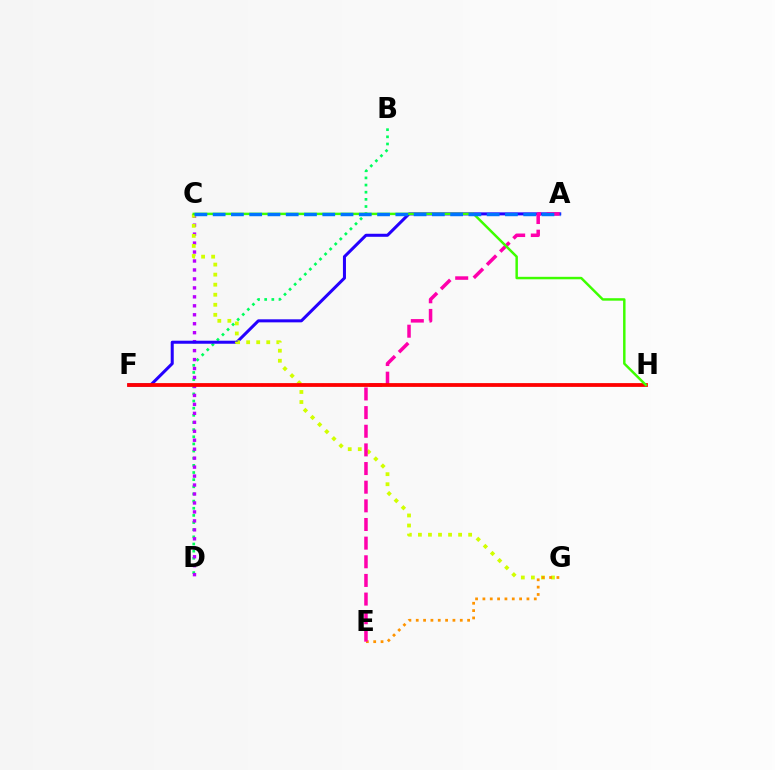{('B', 'D'): [{'color': '#00ff5c', 'line_style': 'dotted', 'thickness': 1.94}], ('F', 'H'): [{'color': '#00fff6', 'line_style': 'dotted', 'thickness': 1.65}, {'color': '#ff0000', 'line_style': 'solid', 'thickness': 2.72}], ('C', 'D'): [{'color': '#b900ff', 'line_style': 'dotted', 'thickness': 2.43}], ('A', 'F'): [{'color': '#2500ff', 'line_style': 'solid', 'thickness': 2.18}], ('C', 'G'): [{'color': '#d1ff00', 'line_style': 'dotted', 'thickness': 2.73}], ('E', 'G'): [{'color': '#ff9400', 'line_style': 'dotted', 'thickness': 1.99}], ('A', 'E'): [{'color': '#ff00ac', 'line_style': 'dashed', 'thickness': 2.53}], ('C', 'H'): [{'color': '#3dff00', 'line_style': 'solid', 'thickness': 1.78}], ('A', 'C'): [{'color': '#0074ff', 'line_style': 'dashed', 'thickness': 2.48}]}